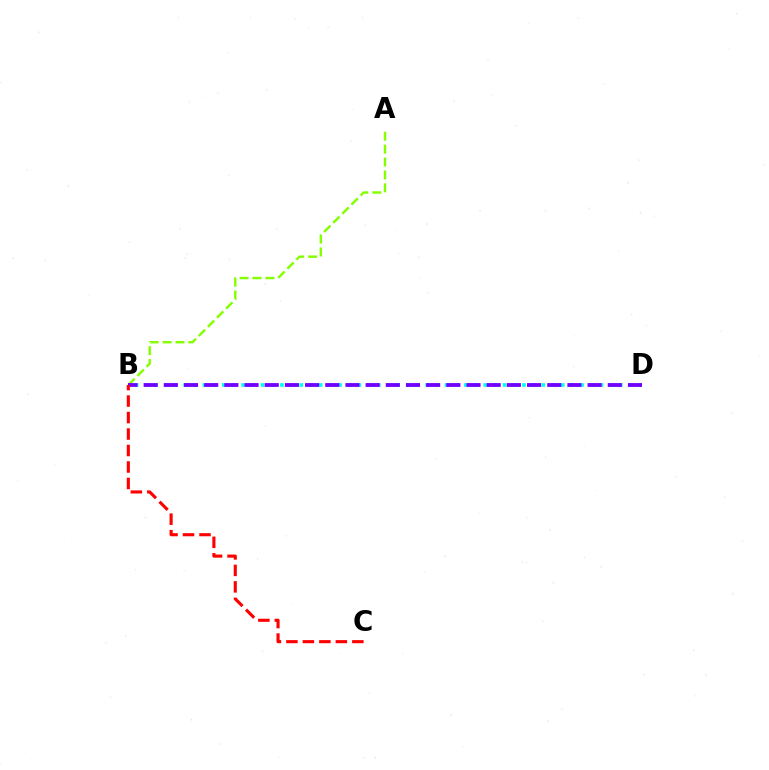{('B', 'D'): [{'color': '#00fff6', 'line_style': 'dotted', 'thickness': 2.63}, {'color': '#7200ff', 'line_style': 'dashed', 'thickness': 2.74}], ('A', 'B'): [{'color': '#84ff00', 'line_style': 'dashed', 'thickness': 1.75}], ('B', 'C'): [{'color': '#ff0000', 'line_style': 'dashed', 'thickness': 2.24}]}